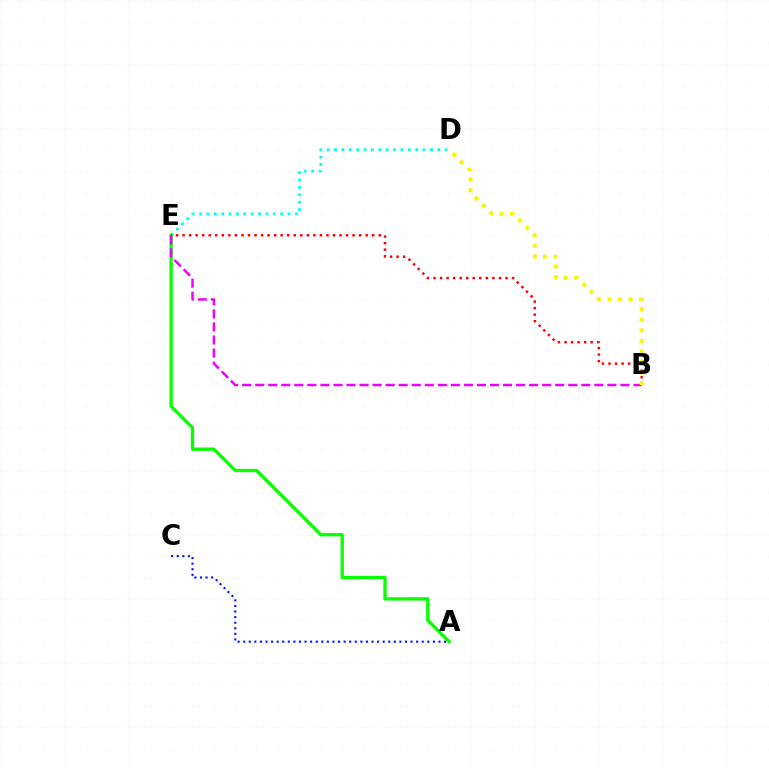{('A', 'C'): [{'color': '#0010ff', 'line_style': 'dotted', 'thickness': 1.52}], ('D', 'E'): [{'color': '#00fff6', 'line_style': 'dotted', 'thickness': 2.0}], ('A', 'E'): [{'color': '#08ff00', 'line_style': 'solid', 'thickness': 2.38}], ('B', 'E'): [{'color': '#ee00ff', 'line_style': 'dashed', 'thickness': 1.77}, {'color': '#ff0000', 'line_style': 'dotted', 'thickness': 1.78}], ('B', 'D'): [{'color': '#fcf500', 'line_style': 'dotted', 'thickness': 2.86}]}